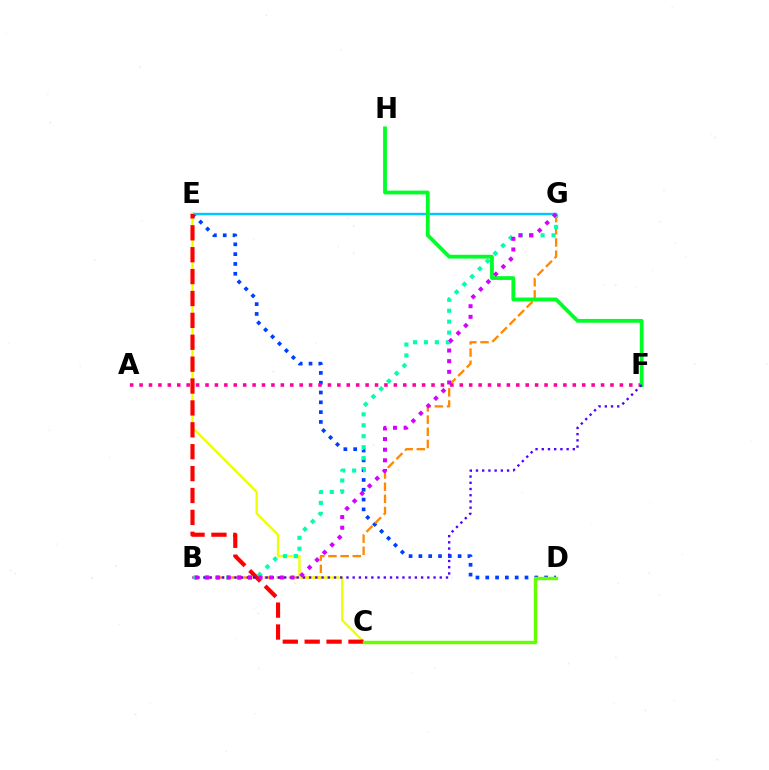{('D', 'E'): [{'color': '#003fff', 'line_style': 'dotted', 'thickness': 2.66}], ('E', 'G'): [{'color': '#00c7ff', 'line_style': 'solid', 'thickness': 1.71}], ('B', 'G'): [{'color': '#ff8800', 'line_style': 'dashed', 'thickness': 1.65}, {'color': '#00ffaf', 'line_style': 'dotted', 'thickness': 2.97}, {'color': '#d600ff', 'line_style': 'dotted', 'thickness': 2.89}], ('A', 'F'): [{'color': '#ff00a0', 'line_style': 'dotted', 'thickness': 2.56}], ('C', 'E'): [{'color': '#eeff00', 'line_style': 'solid', 'thickness': 1.7}, {'color': '#ff0000', 'line_style': 'dashed', 'thickness': 2.97}], ('C', 'D'): [{'color': '#66ff00', 'line_style': 'solid', 'thickness': 2.46}], ('F', 'H'): [{'color': '#00ff27', 'line_style': 'solid', 'thickness': 2.73}], ('B', 'F'): [{'color': '#4f00ff', 'line_style': 'dotted', 'thickness': 1.69}]}